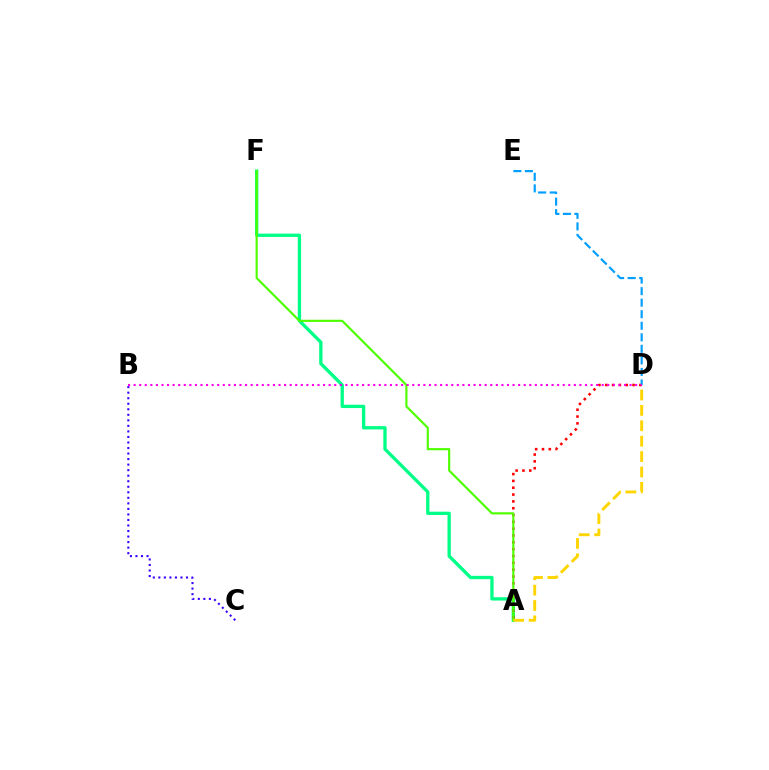{('B', 'C'): [{'color': '#3700ff', 'line_style': 'dotted', 'thickness': 1.5}], ('A', 'F'): [{'color': '#00ff86', 'line_style': 'solid', 'thickness': 2.39}, {'color': '#4fff00', 'line_style': 'solid', 'thickness': 1.56}], ('A', 'D'): [{'color': '#ff0000', 'line_style': 'dotted', 'thickness': 1.85}, {'color': '#ffd500', 'line_style': 'dashed', 'thickness': 2.09}], ('D', 'E'): [{'color': '#009eff', 'line_style': 'dashed', 'thickness': 1.57}], ('B', 'D'): [{'color': '#ff00ed', 'line_style': 'dotted', 'thickness': 1.51}]}